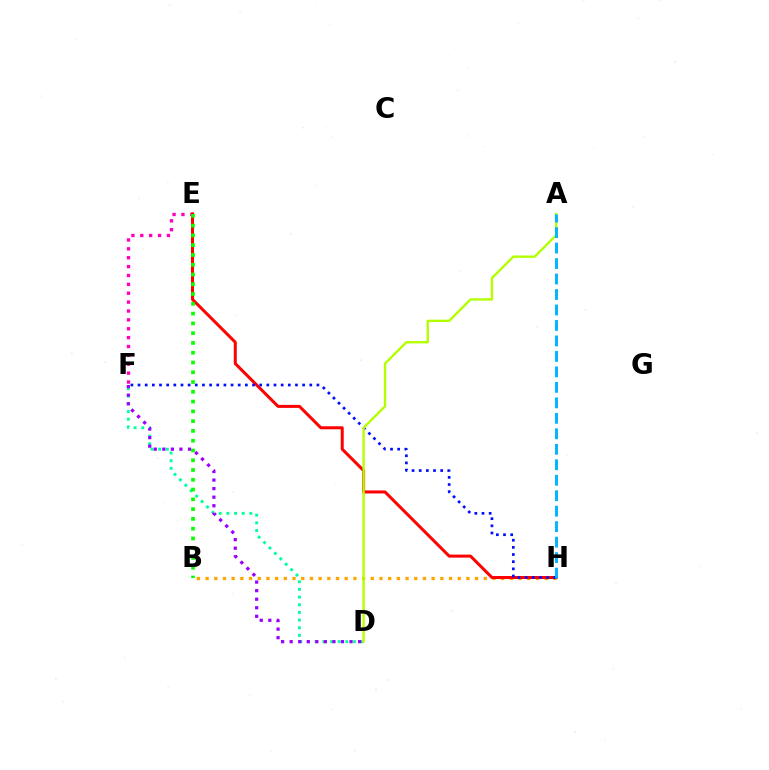{('B', 'H'): [{'color': '#ffa500', 'line_style': 'dotted', 'thickness': 2.36}], ('D', 'F'): [{'color': '#00ff9d', 'line_style': 'dotted', 'thickness': 2.08}, {'color': '#9b00ff', 'line_style': 'dotted', 'thickness': 2.32}], ('E', 'F'): [{'color': '#ff00bd', 'line_style': 'dotted', 'thickness': 2.41}], ('E', 'H'): [{'color': '#ff0000', 'line_style': 'solid', 'thickness': 2.17}], ('B', 'E'): [{'color': '#08ff00', 'line_style': 'dotted', 'thickness': 2.66}], ('F', 'H'): [{'color': '#0010ff', 'line_style': 'dotted', 'thickness': 1.94}], ('A', 'D'): [{'color': '#b3ff00', 'line_style': 'solid', 'thickness': 1.7}], ('A', 'H'): [{'color': '#00b5ff', 'line_style': 'dashed', 'thickness': 2.1}]}